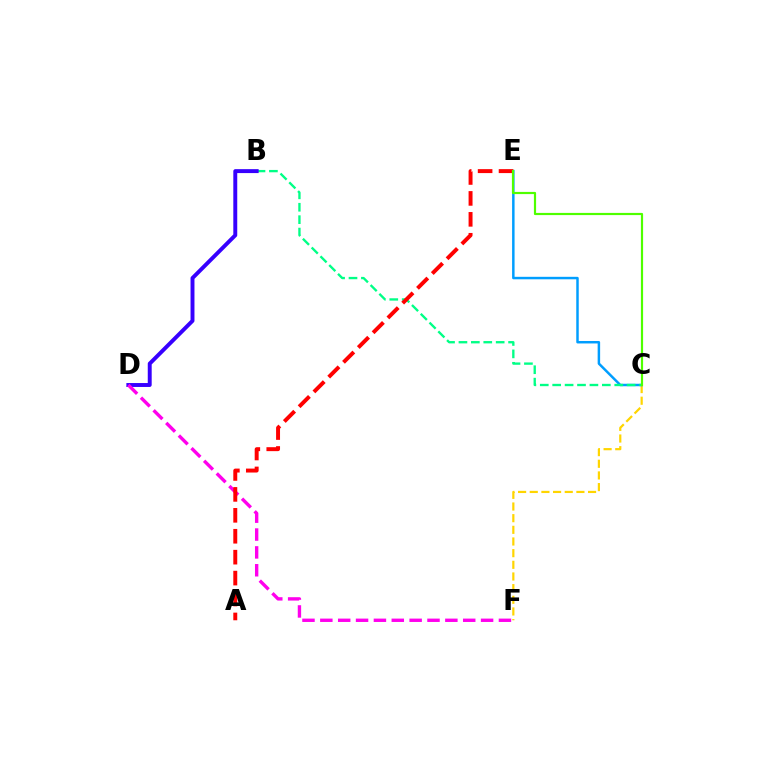{('C', 'F'): [{'color': '#ffd500', 'line_style': 'dashed', 'thickness': 1.58}], ('C', 'E'): [{'color': '#009eff', 'line_style': 'solid', 'thickness': 1.78}, {'color': '#4fff00', 'line_style': 'solid', 'thickness': 1.57}], ('B', 'C'): [{'color': '#00ff86', 'line_style': 'dashed', 'thickness': 1.69}], ('B', 'D'): [{'color': '#3700ff', 'line_style': 'solid', 'thickness': 2.83}], ('D', 'F'): [{'color': '#ff00ed', 'line_style': 'dashed', 'thickness': 2.43}], ('A', 'E'): [{'color': '#ff0000', 'line_style': 'dashed', 'thickness': 2.84}]}